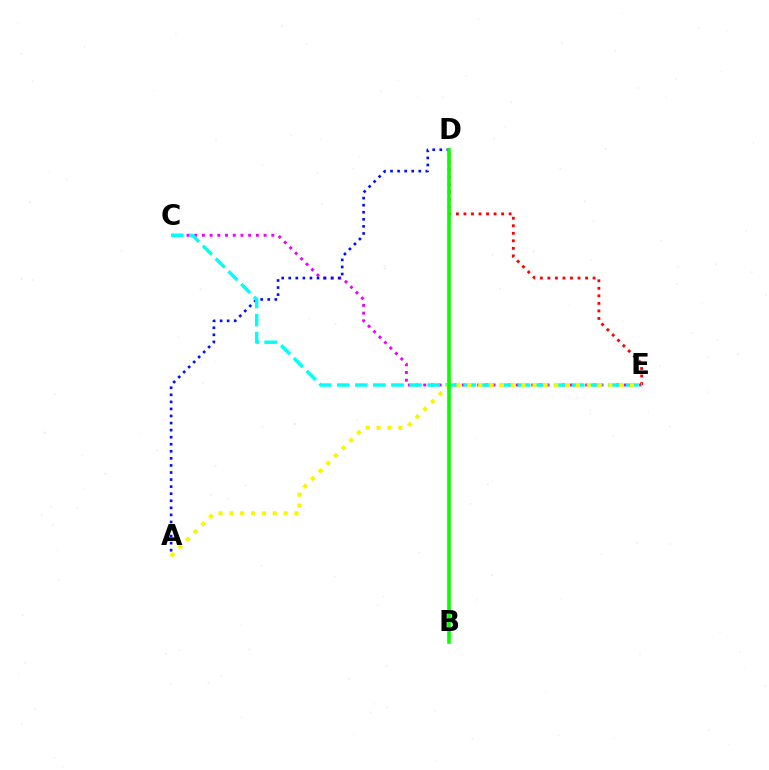{('C', 'E'): [{'color': '#ee00ff', 'line_style': 'dotted', 'thickness': 2.09}, {'color': '#00fff6', 'line_style': 'dashed', 'thickness': 2.45}], ('A', 'D'): [{'color': '#0010ff', 'line_style': 'dotted', 'thickness': 1.92}], ('D', 'E'): [{'color': '#ff0000', 'line_style': 'dotted', 'thickness': 2.05}], ('A', 'E'): [{'color': '#fcf500', 'line_style': 'dotted', 'thickness': 2.95}], ('B', 'D'): [{'color': '#08ff00', 'line_style': 'solid', 'thickness': 2.61}]}